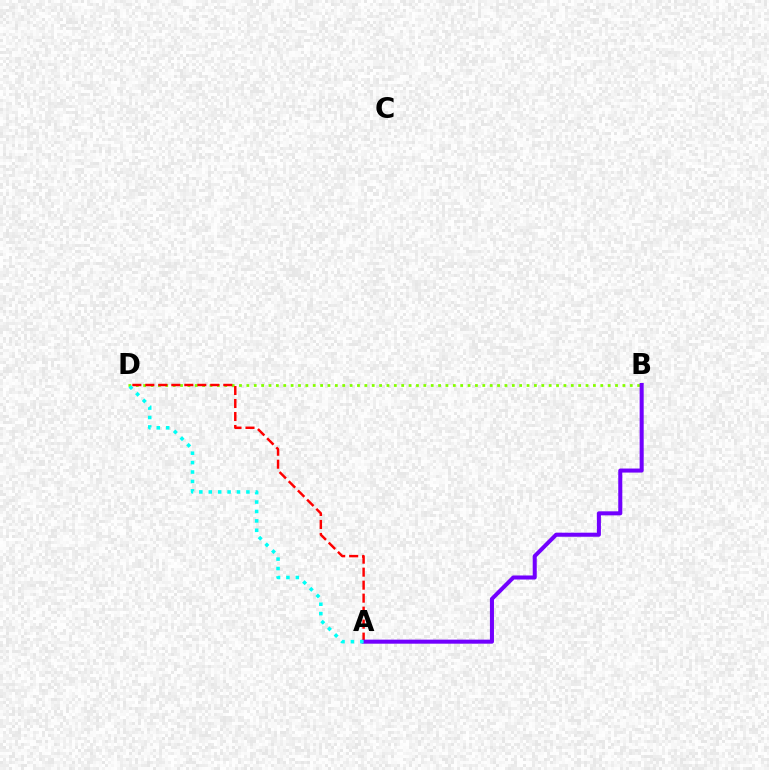{('B', 'D'): [{'color': '#84ff00', 'line_style': 'dotted', 'thickness': 2.0}], ('A', 'D'): [{'color': '#ff0000', 'line_style': 'dashed', 'thickness': 1.77}, {'color': '#00fff6', 'line_style': 'dotted', 'thickness': 2.56}], ('A', 'B'): [{'color': '#7200ff', 'line_style': 'solid', 'thickness': 2.91}]}